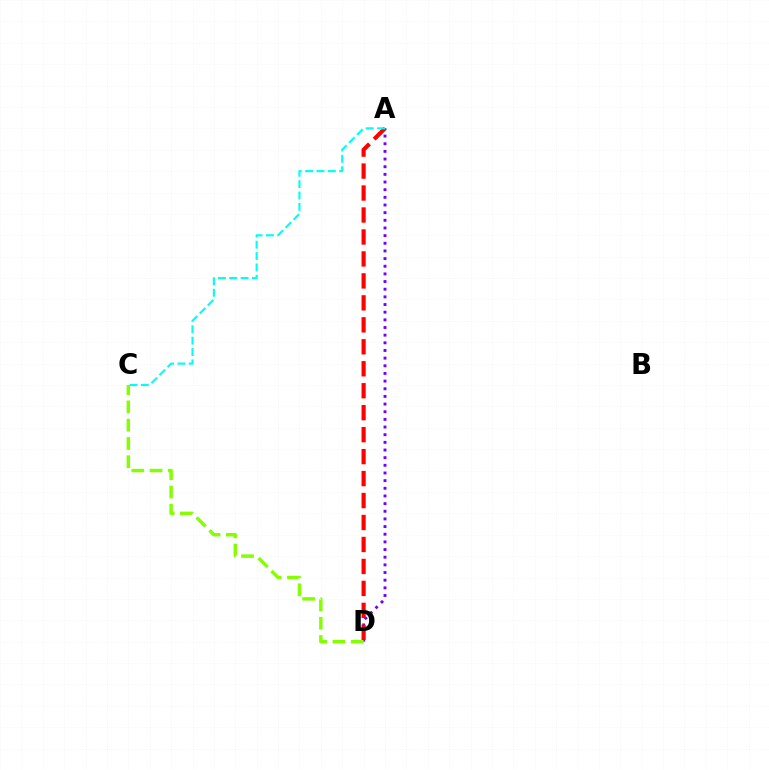{('A', 'D'): [{'color': '#7200ff', 'line_style': 'dotted', 'thickness': 2.08}, {'color': '#ff0000', 'line_style': 'dashed', 'thickness': 2.98}], ('C', 'D'): [{'color': '#84ff00', 'line_style': 'dashed', 'thickness': 2.48}], ('A', 'C'): [{'color': '#00fff6', 'line_style': 'dashed', 'thickness': 1.54}]}